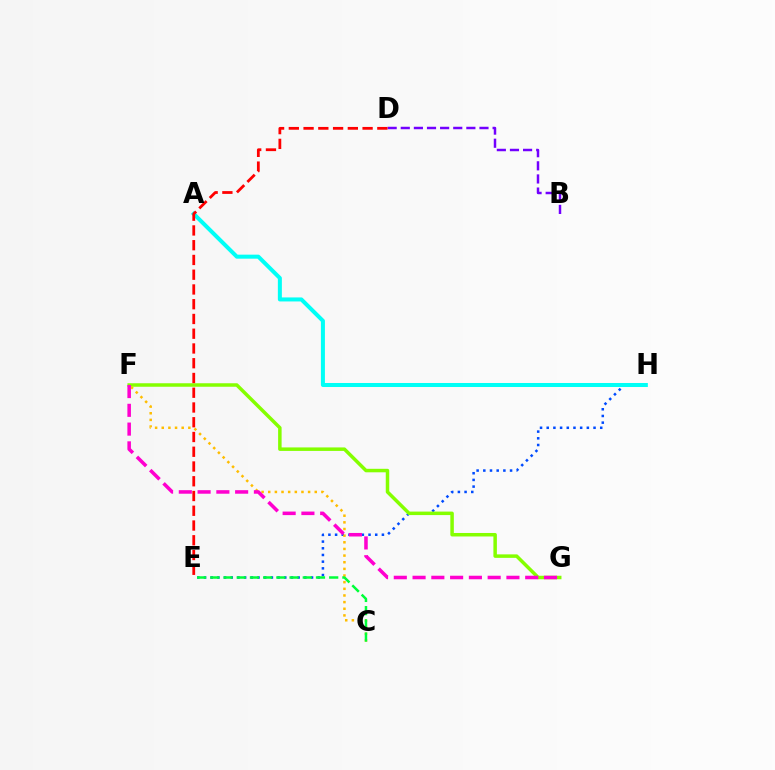{('E', 'H'): [{'color': '#004bff', 'line_style': 'dotted', 'thickness': 1.82}], ('F', 'G'): [{'color': '#84ff00', 'line_style': 'solid', 'thickness': 2.51}, {'color': '#ff00cf', 'line_style': 'dashed', 'thickness': 2.55}], ('C', 'F'): [{'color': '#ffbd00', 'line_style': 'dotted', 'thickness': 1.81}], ('A', 'H'): [{'color': '#00fff6', 'line_style': 'solid', 'thickness': 2.89}], ('B', 'D'): [{'color': '#7200ff', 'line_style': 'dashed', 'thickness': 1.78}], ('C', 'E'): [{'color': '#00ff39', 'line_style': 'dashed', 'thickness': 1.79}], ('D', 'E'): [{'color': '#ff0000', 'line_style': 'dashed', 'thickness': 2.0}]}